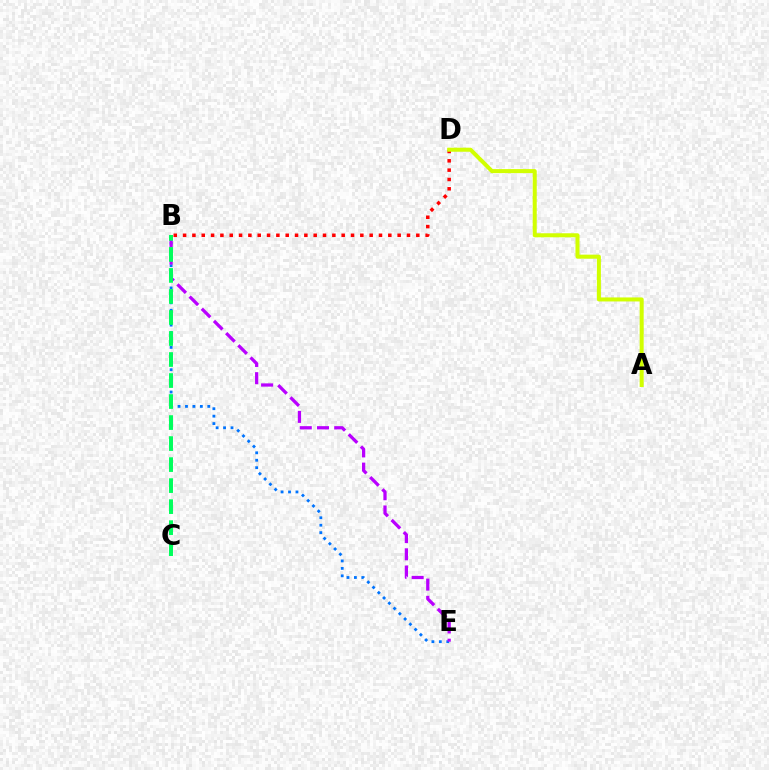{('B', 'D'): [{'color': '#ff0000', 'line_style': 'dotted', 'thickness': 2.53}], ('B', 'E'): [{'color': '#0074ff', 'line_style': 'dotted', 'thickness': 2.02}, {'color': '#b900ff', 'line_style': 'dashed', 'thickness': 2.34}], ('B', 'C'): [{'color': '#00ff5c', 'line_style': 'dashed', 'thickness': 2.86}], ('A', 'D'): [{'color': '#d1ff00', 'line_style': 'solid', 'thickness': 2.9}]}